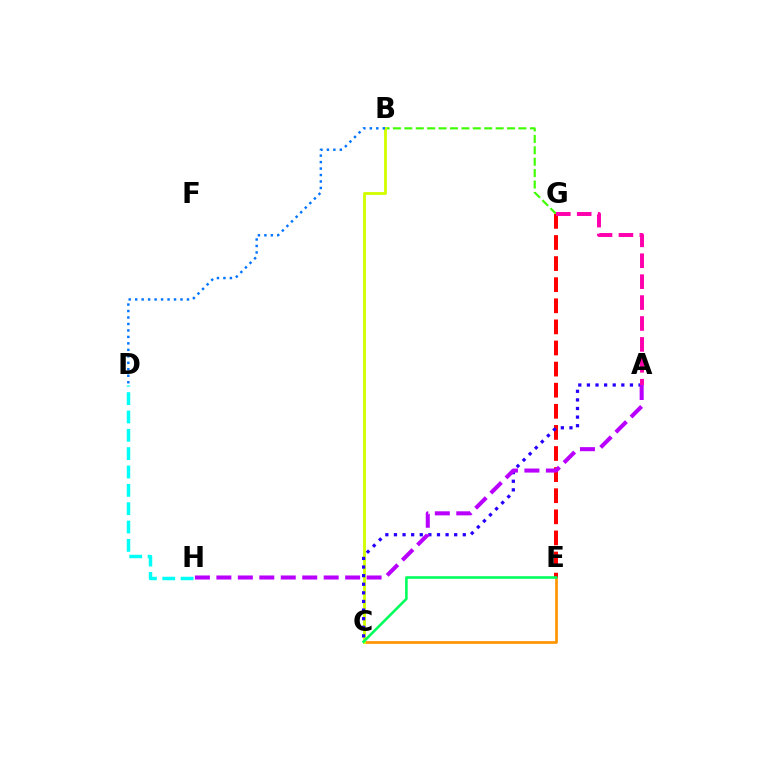{('B', 'G'): [{'color': '#3dff00', 'line_style': 'dashed', 'thickness': 1.55}], ('C', 'E'): [{'color': '#ff9400', 'line_style': 'solid', 'thickness': 1.94}, {'color': '#00ff5c', 'line_style': 'solid', 'thickness': 1.86}], ('B', 'C'): [{'color': '#d1ff00', 'line_style': 'solid', 'thickness': 2.05}], ('B', 'D'): [{'color': '#0074ff', 'line_style': 'dotted', 'thickness': 1.76}], ('E', 'G'): [{'color': '#ff0000', 'line_style': 'dashed', 'thickness': 2.87}], ('A', 'C'): [{'color': '#2500ff', 'line_style': 'dotted', 'thickness': 2.34}], ('A', 'H'): [{'color': '#b900ff', 'line_style': 'dashed', 'thickness': 2.92}], ('A', 'G'): [{'color': '#ff00ac', 'line_style': 'dashed', 'thickness': 2.84}], ('D', 'H'): [{'color': '#00fff6', 'line_style': 'dashed', 'thickness': 2.49}]}